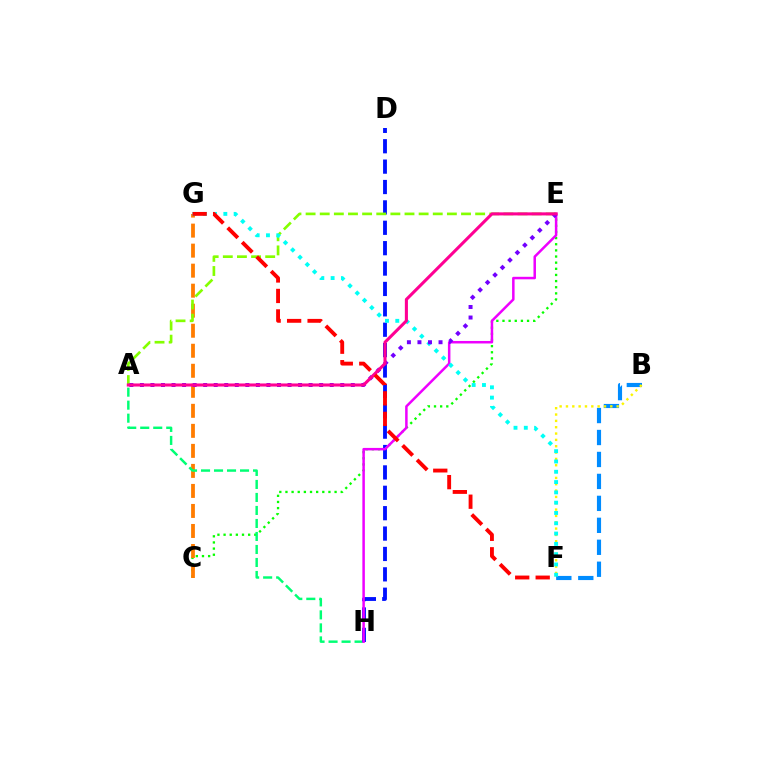{('C', 'E'): [{'color': '#08ff00', 'line_style': 'dotted', 'thickness': 1.67}], ('C', 'G'): [{'color': '#ff7c00', 'line_style': 'dashed', 'thickness': 2.72}], ('A', 'H'): [{'color': '#00ff74', 'line_style': 'dashed', 'thickness': 1.77}], ('D', 'H'): [{'color': '#0010ff', 'line_style': 'dashed', 'thickness': 2.77}], ('E', 'H'): [{'color': '#ee00ff', 'line_style': 'solid', 'thickness': 1.8}], ('B', 'F'): [{'color': '#008cff', 'line_style': 'dashed', 'thickness': 2.98}, {'color': '#fcf500', 'line_style': 'dotted', 'thickness': 1.72}], ('A', 'E'): [{'color': '#84ff00', 'line_style': 'dashed', 'thickness': 1.92}, {'color': '#7200ff', 'line_style': 'dotted', 'thickness': 2.87}, {'color': '#ff0094', 'line_style': 'solid', 'thickness': 2.21}], ('F', 'G'): [{'color': '#00fff6', 'line_style': 'dotted', 'thickness': 2.8}, {'color': '#ff0000', 'line_style': 'dashed', 'thickness': 2.78}]}